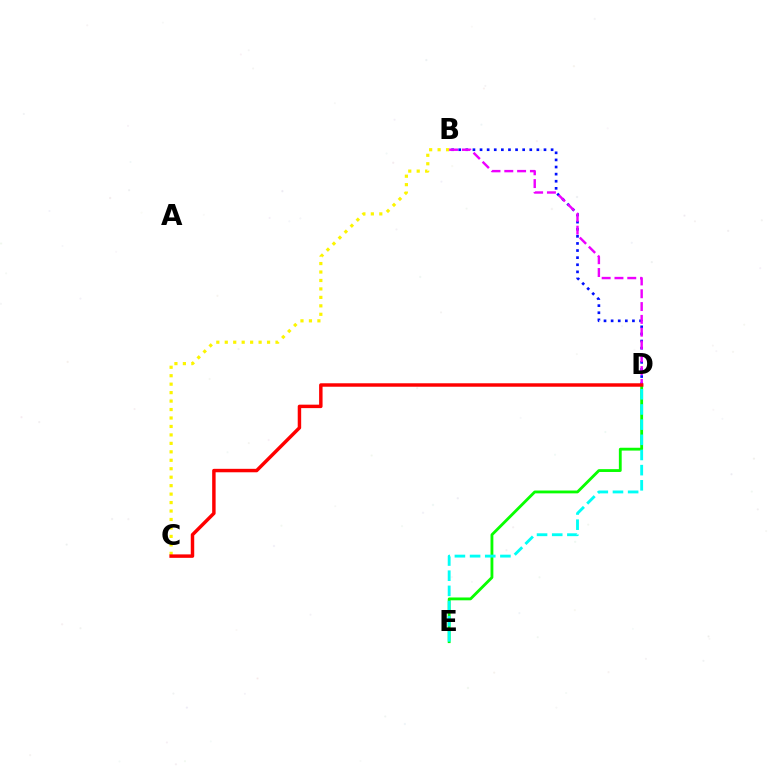{('D', 'E'): [{'color': '#08ff00', 'line_style': 'solid', 'thickness': 2.04}, {'color': '#00fff6', 'line_style': 'dashed', 'thickness': 2.06}], ('B', 'C'): [{'color': '#fcf500', 'line_style': 'dotted', 'thickness': 2.3}], ('B', 'D'): [{'color': '#0010ff', 'line_style': 'dotted', 'thickness': 1.93}, {'color': '#ee00ff', 'line_style': 'dashed', 'thickness': 1.74}], ('C', 'D'): [{'color': '#ff0000', 'line_style': 'solid', 'thickness': 2.49}]}